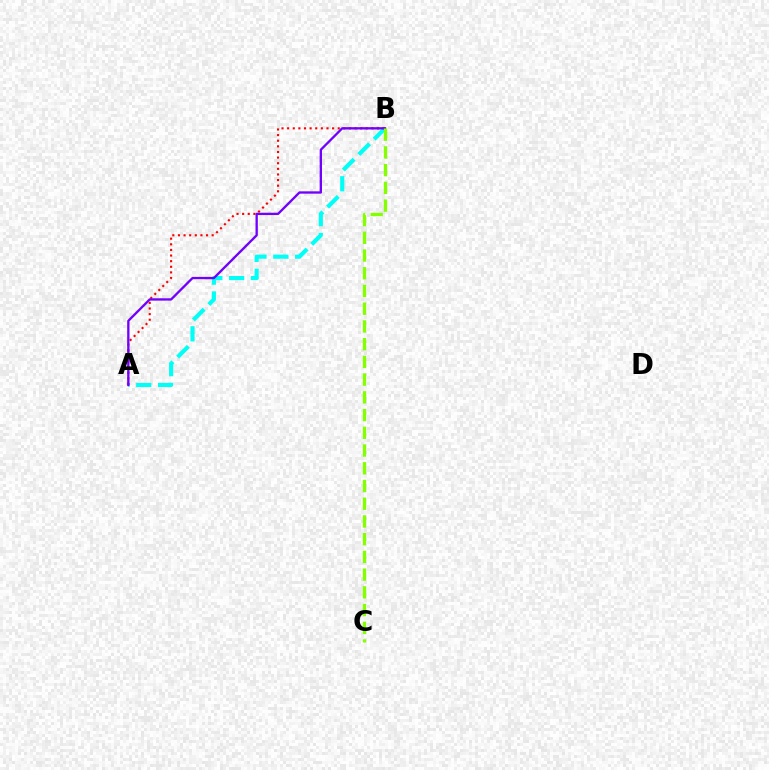{('A', 'B'): [{'color': '#00fff6', 'line_style': 'dashed', 'thickness': 2.97}, {'color': '#ff0000', 'line_style': 'dotted', 'thickness': 1.53}, {'color': '#7200ff', 'line_style': 'solid', 'thickness': 1.68}], ('B', 'C'): [{'color': '#84ff00', 'line_style': 'dashed', 'thickness': 2.41}]}